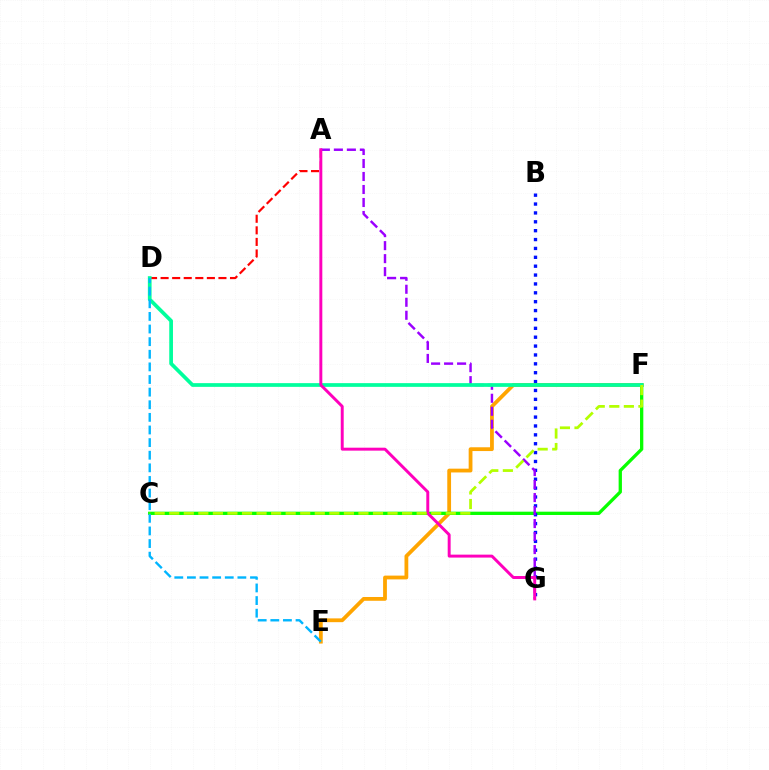{('A', 'D'): [{'color': '#ff0000', 'line_style': 'dashed', 'thickness': 1.57}], ('E', 'F'): [{'color': '#ffa500', 'line_style': 'solid', 'thickness': 2.73}], ('C', 'F'): [{'color': '#08ff00', 'line_style': 'solid', 'thickness': 2.37}, {'color': '#b3ff00', 'line_style': 'dashed', 'thickness': 1.98}], ('B', 'G'): [{'color': '#0010ff', 'line_style': 'dotted', 'thickness': 2.41}], ('A', 'G'): [{'color': '#9b00ff', 'line_style': 'dashed', 'thickness': 1.77}, {'color': '#ff00bd', 'line_style': 'solid', 'thickness': 2.12}], ('D', 'F'): [{'color': '#00ff9d', 'line_style': 'solid', 'thickness': 2.68}], ('D', 'E'): [{'color': '#00b5ff', 'line_style': 'dashed', 'thickness': 1.71}]}